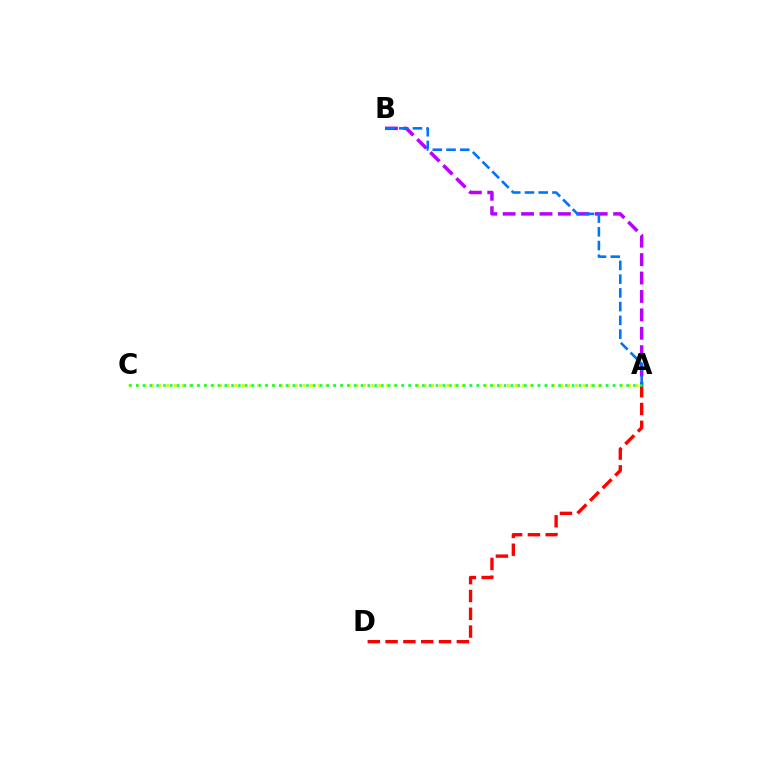{('A', 'B'): [{'color': '#b900ff', 'line_style': 'dashed', 'thickness': 2.5}, {'color': '#0074ff', 'line_style': 'dashed', 'thickness': 1.87}], ('A', 'D'): [{'color': '#ff0000', 'line_style': 'dashed', 'thickness': 2.42}], ('A', 'C'): [{'color': '#d1ff00', 'line_style': 'dotted', 'thickness': 2.06}, {'color': '#00ff5c', 'line_style': 'dotted', 'thickness': 1.85}]}